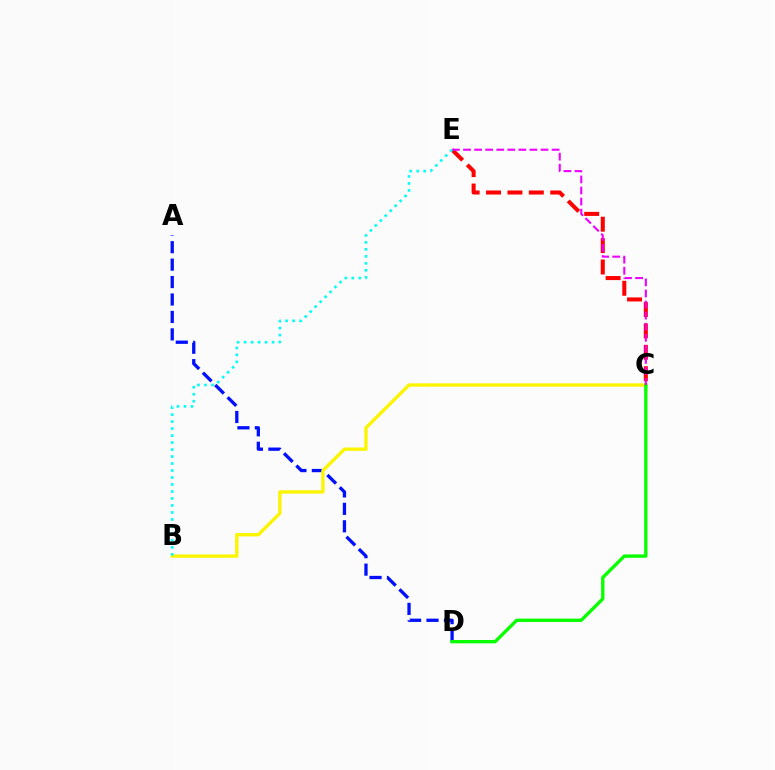{('C', 'E'): [{'color': '#ff0000', 'line_style': 'dashed', 'thickness': 2.91}, {'color': '#ee00ff', 'line_style': 'dashed', 'thickness': 1.5}], ('A', 'D'): [{'color': '#0010ff', 'line_style': 'dashed', 'thickness': 2.37}], ('B', 'C'): [{'color': '#fcf500', 'line_style': 'solid', 'thickness': 2.4}], ('C', 'D'): [{'color': '#08ff00', 'line_style': 'solid', 'thickness': 2.41}], ('B', 'E'): [{'color': '#00fff6', 'line_style': 'dotted', 'thickness': 1.9}]}